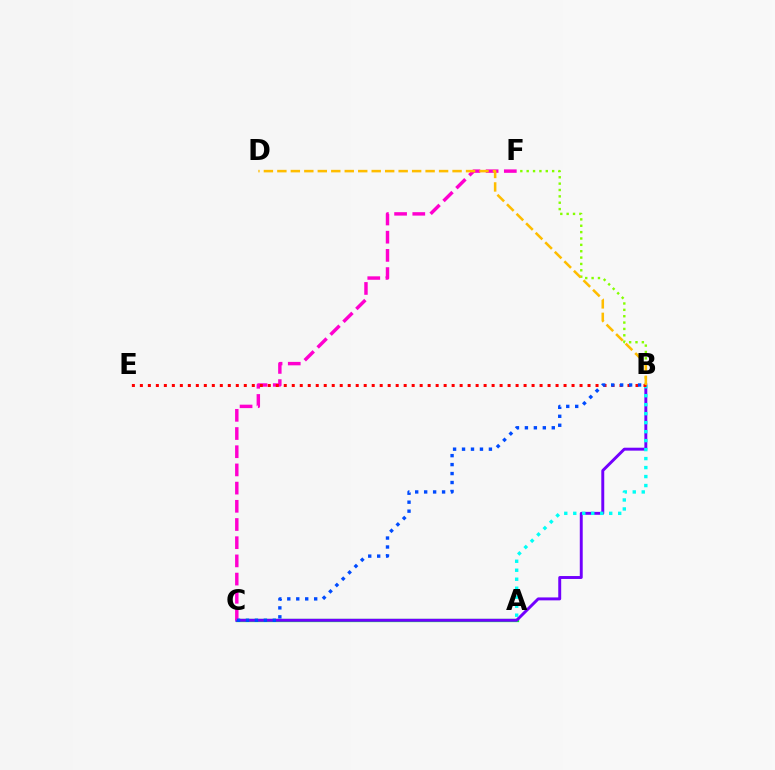{('A', 'C'): [{'color': '#00ff39', 'line_style': 'solid', 'thickness': 2.37}], ('B', 'C'): [{'color': '#7200ff', 'line_style': 'solid', 'thickness': 2.11}, {'color': '#004bff', 'line_style': 'dotted', 'thickness': 2.43}], ('B', 'F'): [{'color': '#84ff00', 'line_style': 'dotted', 'thickness': 1.73}], ('A', 'B'): [{'color': '#00fff6', 'line_style': 'dotted', 'thickness': 2.44}], ('C', 'F'): [{'color': '#ff00cf', 'line_style': 'dashed', 'thickness': 2.47}], ('B', 'E'): [{'color': '#ff0000', 'line_style': 'dotted', 'thickness': 2.17}], ('B', 'D'): [{'color': '#ffbd00', 'line_style': 'dashed', 'thickness': 1.83}]}